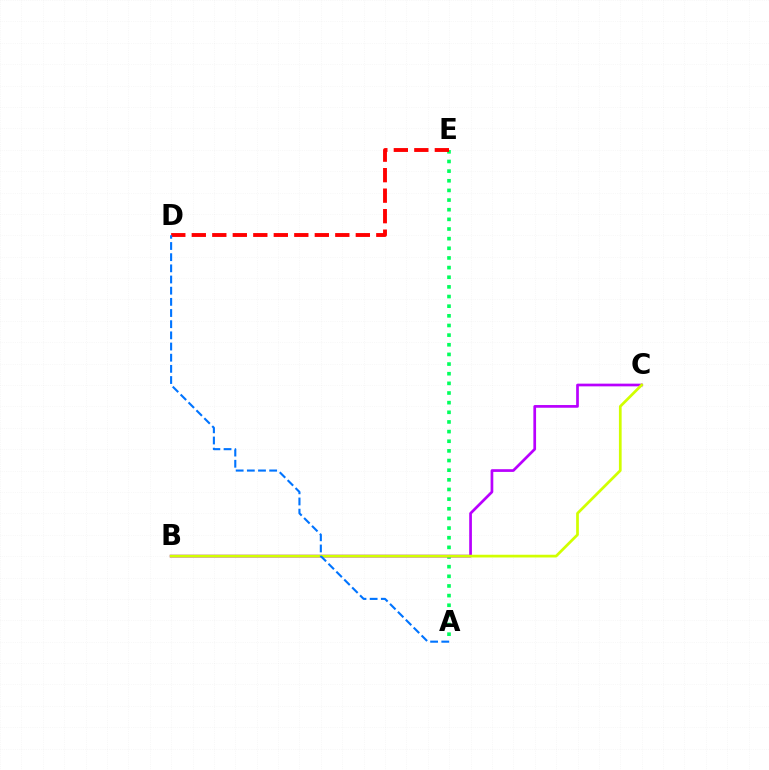{('A', 'E'): [{'color': '#00ff5c', 'line_style': 'dotted', 'thickness': 2.62}], ('B', 'C'): [{'color': '#b900ff', 'line_style': 'solid', 'thickness': 1.95}, {'color': '#d1ff00', 'line_style': 'solid', 'thickness': 1.96}], ('D', 'E'): [{'color': '#ff0000', 'line_style': 'dashed', 'thickness': 2.79}], ('A', 'D'): [{'color': '#0074ff', 'line_style': 'dashed', 'thickness': 1.52}]}